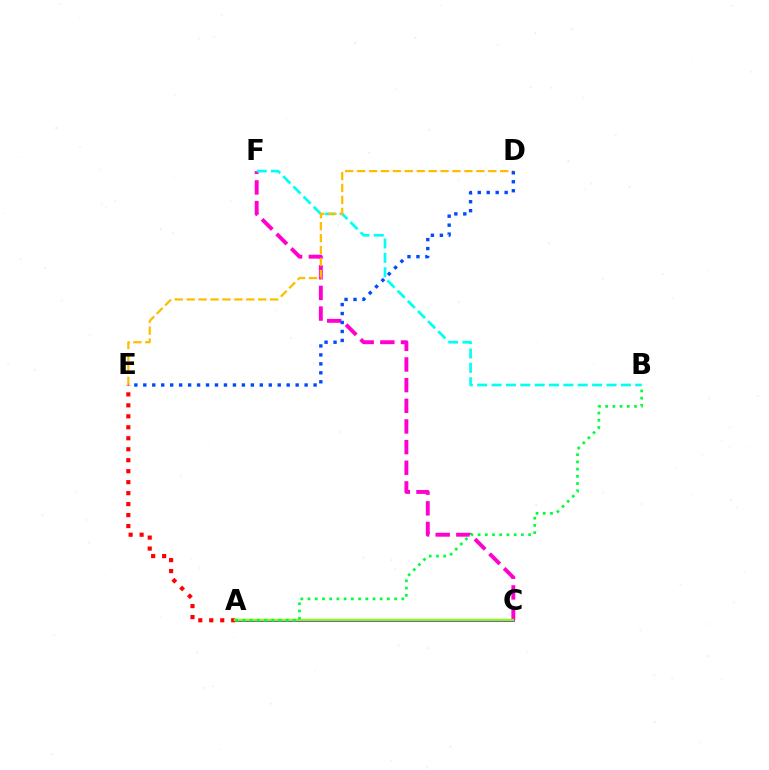{('A', 'C'): [{'color': '#7200ff', 'line_style': 'solid', 'thickness': 1.92}, {'color': '#84ff00', 'line_style': 'solid', 'thickness': 1.71}], ('C', 'F'): [{'color': '#ff00cf', 'line_style': 'dashed', 'thickness': 2.81}], ('B', 'F'): [{'color': '#00fff6', 'line_style': 'dashed', 'thickness': 1.95}], ('D', 'E'): [{'color': '#ffbd00', 'line_style': 'dashed', 'thickness': 1.62}, {'color': '#004bff', 'line_style': 'dotted', 'thickness': 2.44}], ('A', 'E'): [{'color': '#ff0000', 'line_style': 'dotted', 'thickness': 2.98}], ('A', 'B'): [{'color': '#00ff39', 'line_style': 'dotted', 'thickness': 1.96}]}